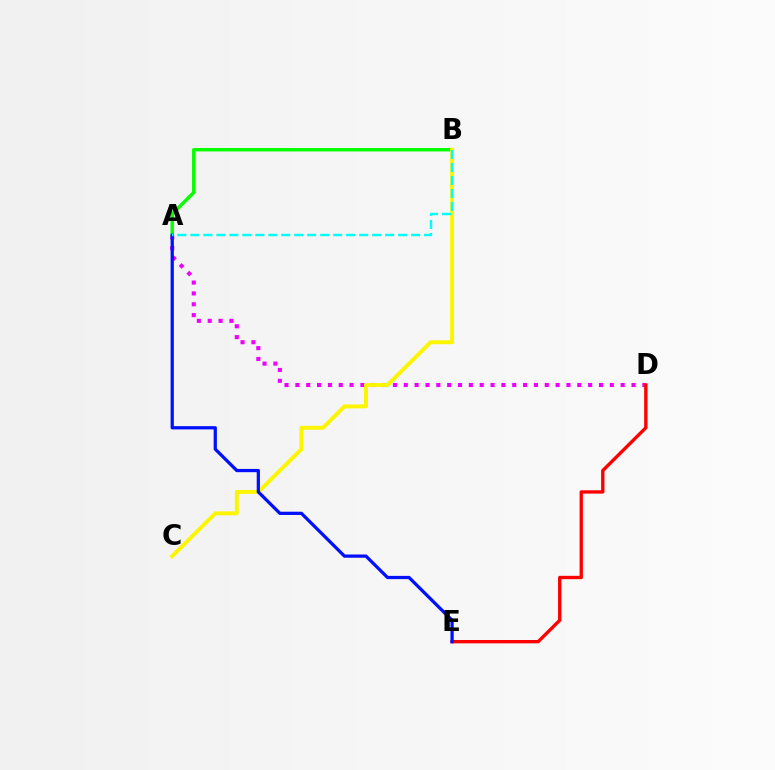{('A', 'D'): [{'color': '#ee00ff', 'line_style': 'dotted', 'thickness': 2.95}], ('A', 'B'): [{'color': '#08ff00', 'line_style': 'solid', 'thickness': 2.47}, {'color': '#00fff6', 'line_style': 'dashed', 'thickness': 1.76}], ('B', 'C'): [{'color': '#fcf500', 'line_style': 'solid', 'thickness': 2.83}], ('D', 'E'): [{'color': '#ff0000', 'line_style': 'solid', 'thickness': 2.41}], ('A', 'E'): [{'color': '#0010ff', 'line_style': 'solid', 'thickness': 2.34}]}